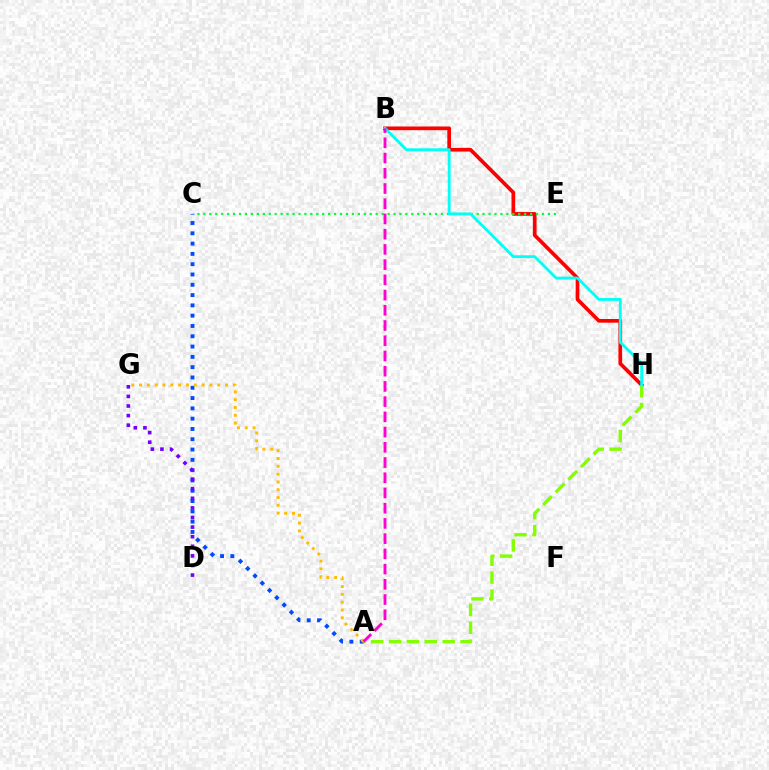{('A', 'C'): [{'color': '#004bff', 'line_style': 'dotted', 'thickness': 2.8}], ('B', 'H'): [{'color': '#ff0000', 'line_style': 'solid', 'thickness': 2.65}, {'color': '#00fff6', 'line_style': 'solid', 'thickness': 2.04}], ('D', 'G'): [{'color': '#7200ff', 'line_style': 'dotted', 'thickness': 2.61}], ('A', 'G'): [{'color': '#ffbd00', 'line_style': 'dotted', 'thickness': 2.12}], ('C', 'E'): [{'color': '#00ff39', 'line_style': 'dotted', 'thickness': 1.61}], ('A', 'H'): [{'color': '#84ff00', 'line_style': 'dashed', 'thickness': 2.43}], ('A', 'B'): [{'color': '#ff00cf', 'line_style': 'dashed', 'thickness': 2.07}]}